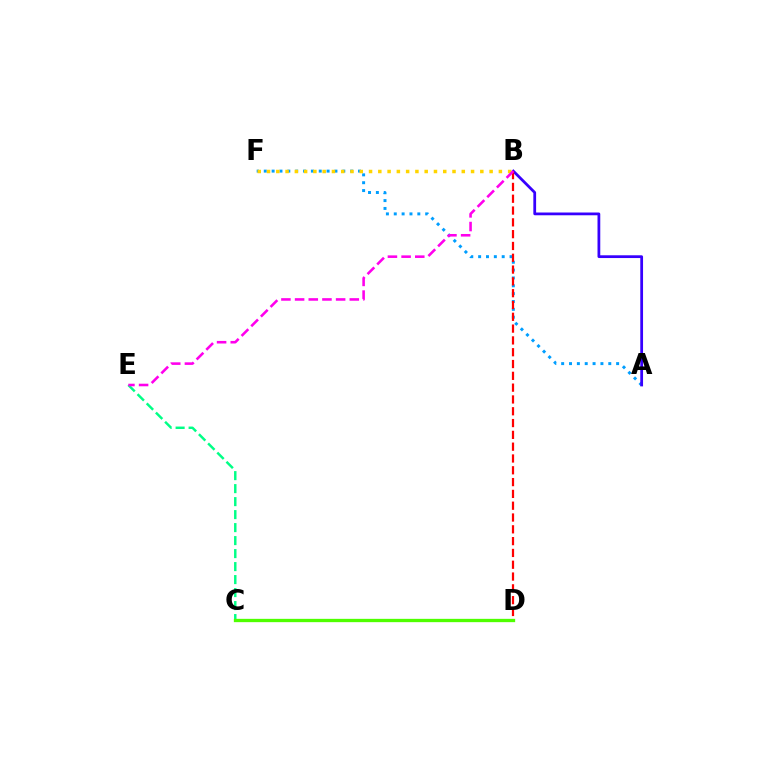{('A', 'F'): [{'color': '#009eff', 'line_style': 'dotted', 'thickness': 2.13}], ('A', 'B'): [{'color': '#3700ff', 'line_style': 'solid', 'thickness': 1.99}], ('C', 'E'): [{'color': '#00ff86', 'line_style': 'dashed', 'thickness': 1.77}], ('B', 'D'): [{'color': '#ff0000', 'line_style': 'dashed', 'thickness': 1.6}], ('B', 'F'): [{'color': '#ffd500', 'line_style': 'dotted', 'thickness': 2.52}], ('C', 'D'): [{'color': '#4fff00', 'line_style': 'solid', 'thickness': 2.39}], ('B', 'E'): [{'color': '#ff00ed', 'line_style': 'dashed', 'thickness': 1.86}]}